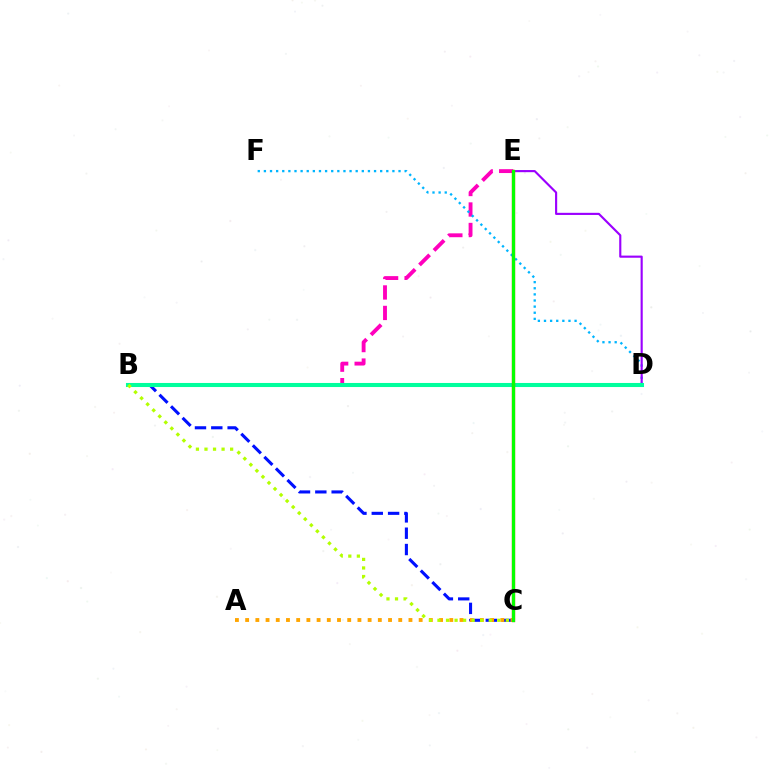{('B', 'C'): [{'color': '#0010ff', 'line_style': 'dashed', 'thickness': 2.22}, {'color': '#b3ff00', 'line_style': 'dotted', 'thickness': 2.32}], ('B', 'E'): [{'color': '#ff00bd', 'line_style': 'dashed', 'thickness': 2.78}], ('D', 'F'): [{'color': '#00b5ff', 'line_style': 'dotted', 'thickness': 1.66}], ('A', 'C'): [{'color': '#ffa500', 'line_style': 'dotted', 'thickness': 2.77}], ('D', 'E'): [{'color': '#9b00ff', 'line_style': 'solid', 'thickness': 1.54}], ('B', 'D'): [{'color': '#00ff9d', 'line_style': 'solid', 'thickness': 2.92}], ('C', 'E'): [{'color': '#ff0000', 'line_style': 'solid', 'thickness': 2.34}, {'color': '#08ff00', 'line_style': 'solid', 'thickness': 2.31}]}